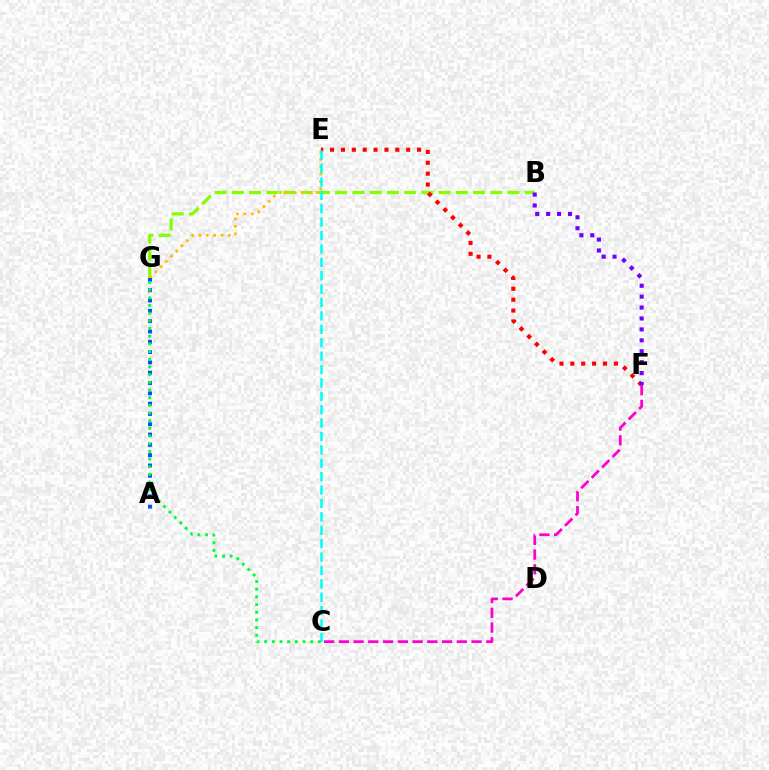{('B', 'G'): [{'color': '#84ff00', 'line_style': 'dashed', 'thickness': 2.34}], ('E', 'G'): [{'color': '#ffbd00', 'line_style': 'dotted', 'thickness': 2.01}], ('A', 'G'): [{'color': '#004bff', 'line_style': 'dotted', 'thickness': 2.8}], ('E', 'F'): [{'color': '#ff0000', 'line_style': 'dotted', 'thickness': 2.95}], ('B', 'F'): [{'color': '#7200ff', 'line_style': 'dotted', 'thickness': 2.97}], ('C', 'E'): [{'color': '#00fff6', 'line_style': 'dashed', 'thickness': 1.82}], ('C', 'F'): [{'color': '#ff00cf', 'line_style': 'dashed', 'thickness': 2.0}], ('C', 'G'): [{'color': '#00ff39', 'line_style': 'dotted', 'thickness': 2.09}]}